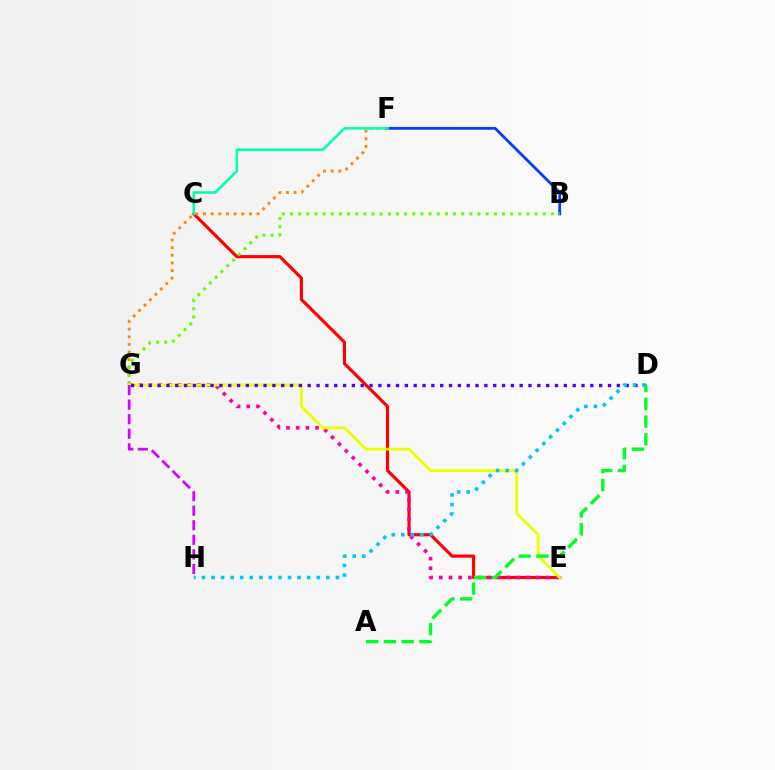{('C', 'E'): [{'color': '#ff0000', 'line_style': 'solid', 'thickness': 2.26}], ('F', 'G'): [{'color': '#ff8800', 'line_style': 'dotted', 'thickness': 2.08}], ('E', 'G'): [{'color': '#ff00a0', 'line_style': 'dotted', 'thickness': 2.64}, {'color': '#eeff00', 'line_style': 'solid', 'thickness': 2.04}], ('B', 'F'): [{'color': '#003fff', 'line_style': 'solid', 'thickness': 2.01}], ('C', 'F'): [{'color': '#00ffaf', 'line_style': 'solid', 'thickness': 1.87}], ('B', 'G'): [{'color': '#66ff00', 'line_style': 'dotted', 'thickness': 2.22}], ('D', 'G'): [{'color': '#4f00ff', 'line_style': 'dotted', 'thickness': 2.4}], ('G', 'H'): [{'color': '#d600ff', 'line_style': 'dashed', 'thickness': 1.98}], ('A', 'D'): [{'color': '#00ff27', 'line_style': 'dashed', 'thickness': 2.41}], ('D', 'H'): [{'color': '#00c7ff', 'line_style': 'dotted', 'thickness': 2.6}]}